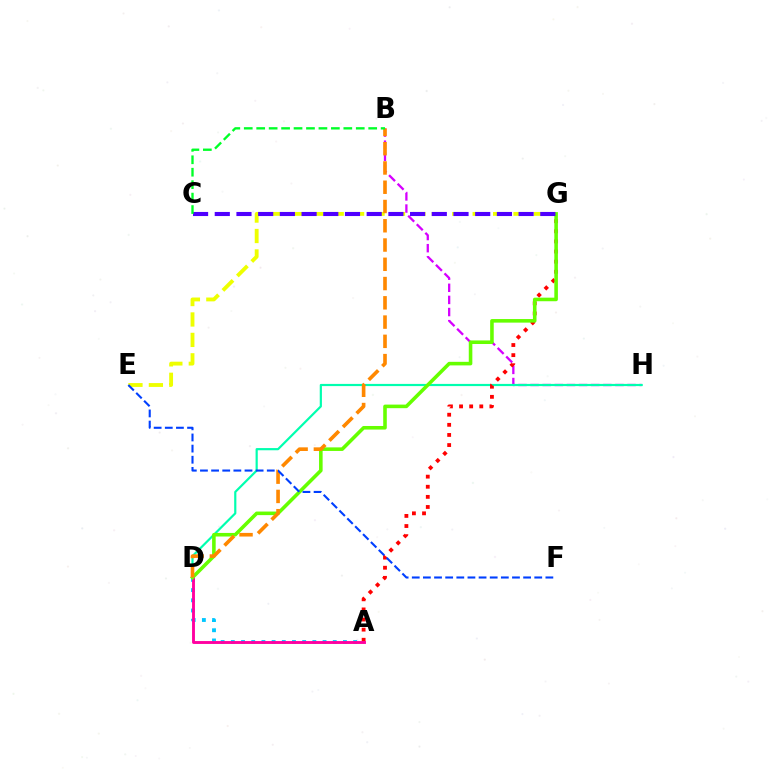{('B', 'H'): [{'color': '#d600ff', 'line_style': 'dashed', 'thickness': 1.65}], ('E', 'G'): [{'color': '#eeff00', 'line_style': 'dashed', 'thickness': 2.78}], ('D', 'H'): [{'color': '#00ffaf', 'line_style': 'solid', 'thickness': 1.58}], ('A', 'D'): [{'color': '#00c7ff', 'line_style': 'dotted', 'thickness': 2.77}, {'color': '#ff00a0', 'line_style': 'solid', 'thickness': 2.07}], ('A', 'G'): [{'color': '#ff0000', 'line_style': 'dotted', 'thickness': 2.75}], ('D', 'G'): [{'color': '#66ff00', 'line_style': 'solid', 'thickness': 2.57}], ('C', 'G'): [{'color': '#4f00ff', 'line_style': 'dashed', 'thickness': 2.95}], ('B', 'D'): [{'color': '#ff8800', 'line_style': 'dashed', 'thickness': 2.62}], ('E', 'F'): [{'color': '#003fff', 'line_style': 'dashed', 'thickness': 1.51}], ('B', 'C'): [{'color': '#00ff27', 'line_style': 'dashed', 'thickness': 1.69}]}